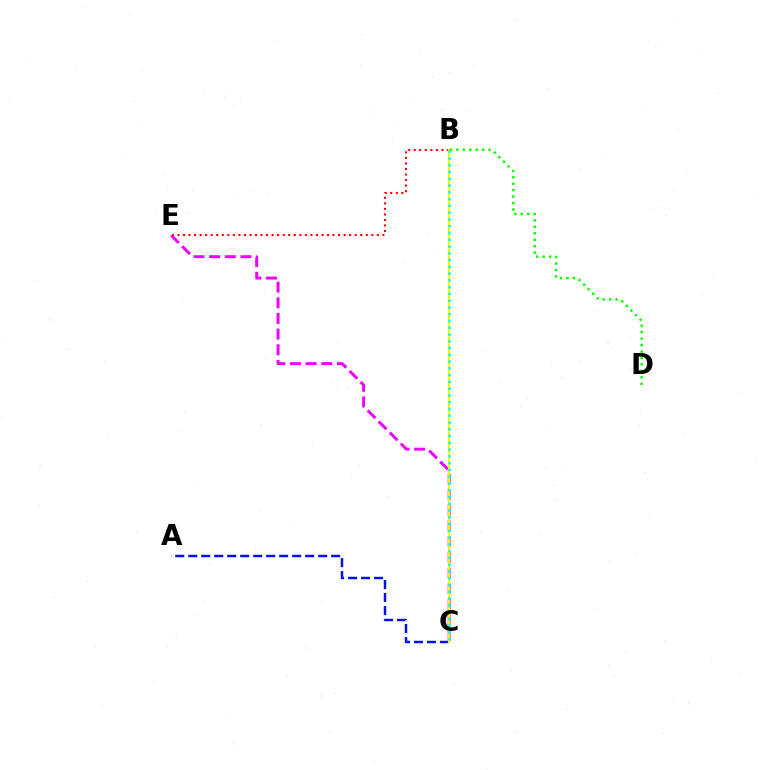{('B', 'E'): [{'color': '#ff0000', 'line_style': 'dotted', 'thickness': 1.5}], ('C', 'E'): [{'color': '#ee00ff', 'line_style': 'dashed', 'thickness': 2.13}], ('A', 'C'): [{'color': '#0010ff', 'line_style': 'dashed', 'thickness': 1.76}], ('B', 'C'): [{'color': '#fcf500', 'line_style': 'solid', 'thickness': 1.59}, {'color': '#00fff6', 'line_style': 'dotted', 'thickness': 1.84}], ('B', 'D'): [{'color': '#08ff00', 'line_style': 'dotted', 'thickness': 1.75}]}